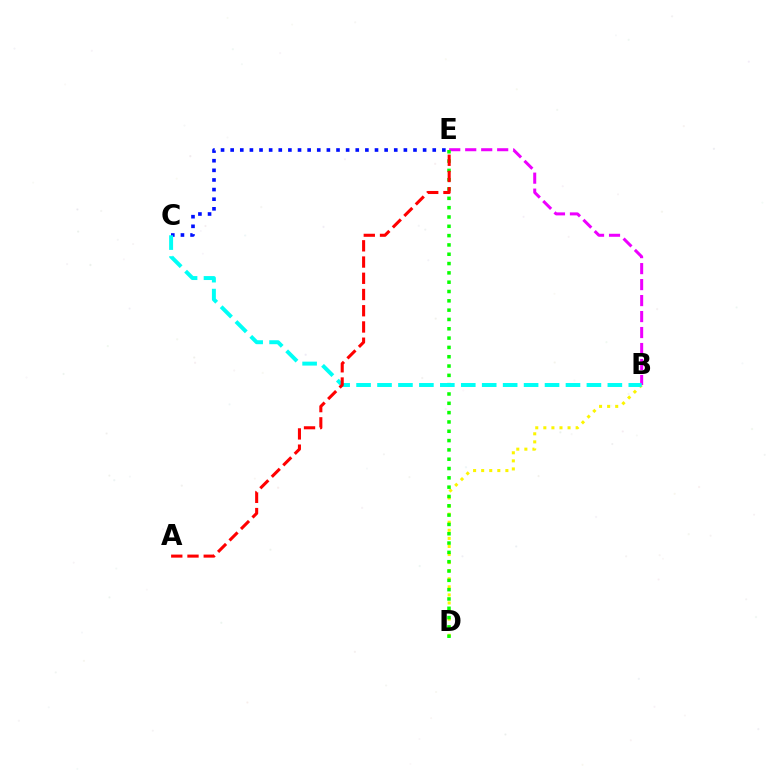{('B', 'E'): [{'color': '#ee00ff', 'line_style': 'dashed', 'thickness': 2.17}], ('B', 'D'): [{'color': '#fcf500', 'line_style': 'dotted', 'thickness': 2.19}], ('D', 'E'): [{'color': '#08ff00', 'line_style': 'dotted', 'thickness': 2.53}], ('C', 'E'): [{'color': '#0010ff', 'line_style': 'dotted', 'thickness': 2.61}], ('B', 'C'): [{'color': '#00fff6', 'line_style': 'dashed', 'thickness': 2.84}], ('A', 'E'): [{'color': '#ff0000', 'line_style': 'dashed', 'thickness': 2.2}]}